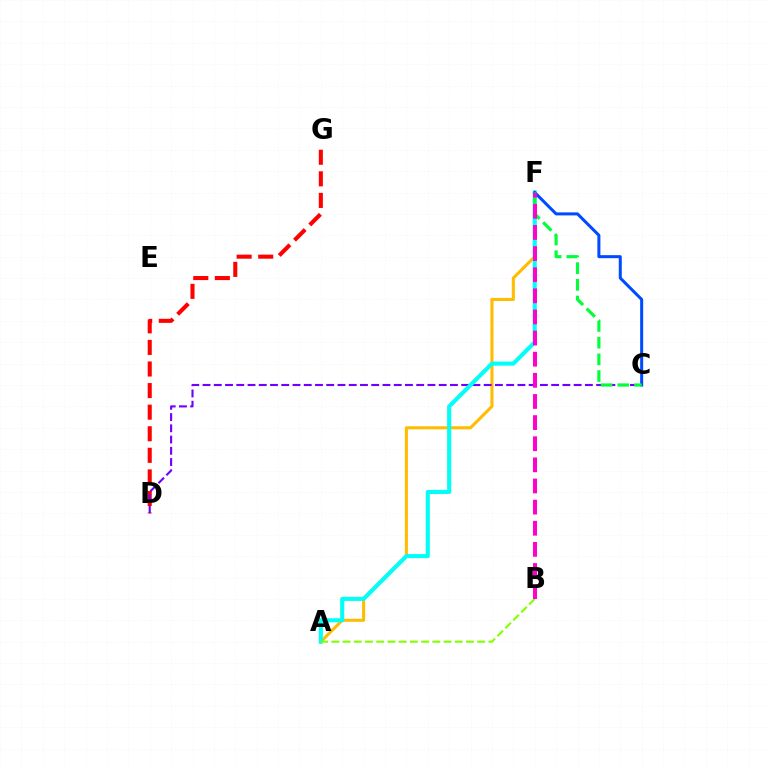{('D', 'G'): [{'color': '#ff0000', 'line_style': 'dashed', 'thickness': 2.93}], ('A', 'F'): [{'color': '#ffbd00', 'line_style': 'solid', 'thickness': 2.22}, {'color': '#00fff6', 'line_style': 'solid', 'thickness': 2.95}], ('C', 'D'): [{'color': '#7200ff', 'line_style': 'dashed', 'thickness': 1.53}], ('A', 'B'): [{'color': '#84ff00', 'line_style': 'dashed', 'thickness': 1.52}], ('C', 'F'): [{'color': '#004bff', 'line_style': 'solid', 'thickness': 2.18}, {'color': '#00ff39', 'line_style': 'dashed', 'thickness': 2.27}], ('B', 'F'): [{'color': '#ff00cf', 'line_style': 'dashed', 'thickness': 2.87}]}